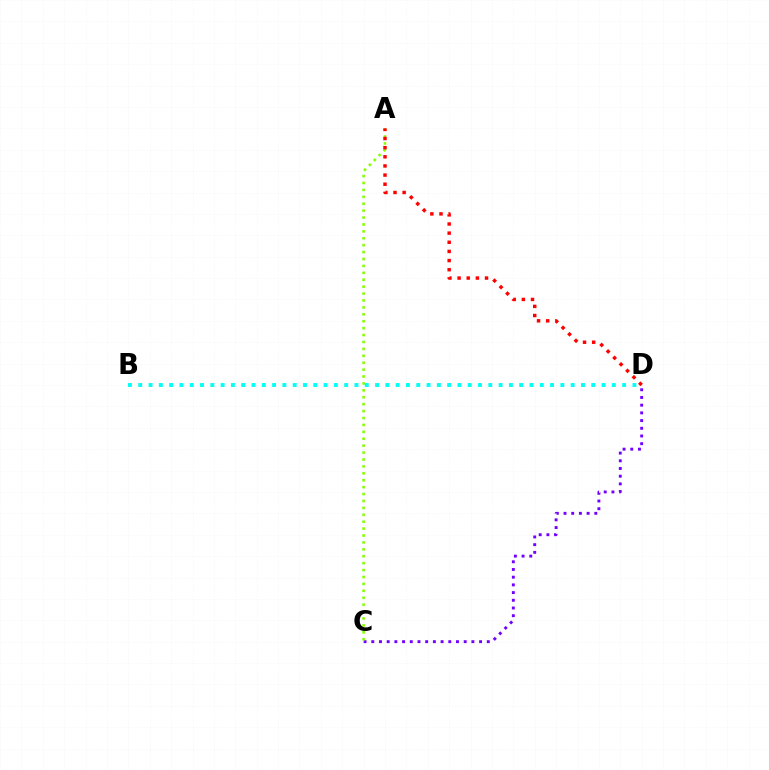{('C', 'D'): [{'color': '#7200ff', 'line_style': 'dotted', 'thickness': 2.09}], ('A', 'C'): [{'color': '#84ff00', 'line_style': 'dotted', 'thickness': 1.88}], ('A', 'D'): [{'color': '#ff0000', 'line_style': 'dotted', 'thickness': 2.48}], ('B', 'D'): [{'color': '#00fff6', 'line_style': 'dotted', 'thickness': 2.8}]}